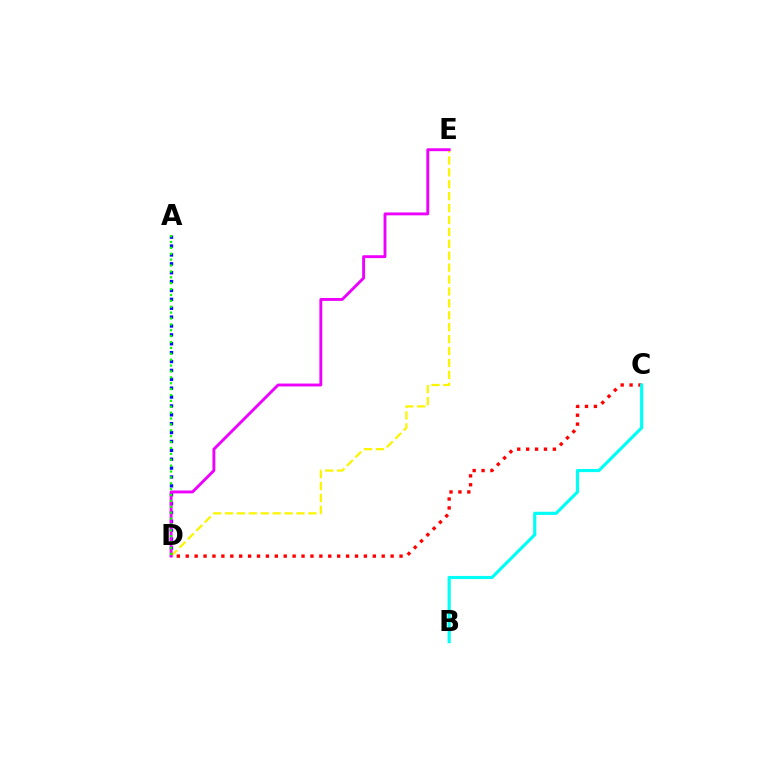{('A', 'D'): [{'color': '#0010ff', 'line_style': 'dotted', 'thickness': 2.41}, {'color': '#08ff00', 'line_style': 'dotted', 'thickness': 1.6}], ('D', 'E'): [{'color': '#fcf500', 'line_style': 'dashed', 'thickness': 1.62}, {'color': '#ee00ff', 'line_style': 'solid', 'thickness': 2.08}], ('C', 'D'): [{'color': '#ff0000', 'line_style': 'dotted', 'thickness': 2.42}], ('B', 'C'): [{'color': '#00fff6', 'line_style': 'solid', 'thickness': 2.27}]}